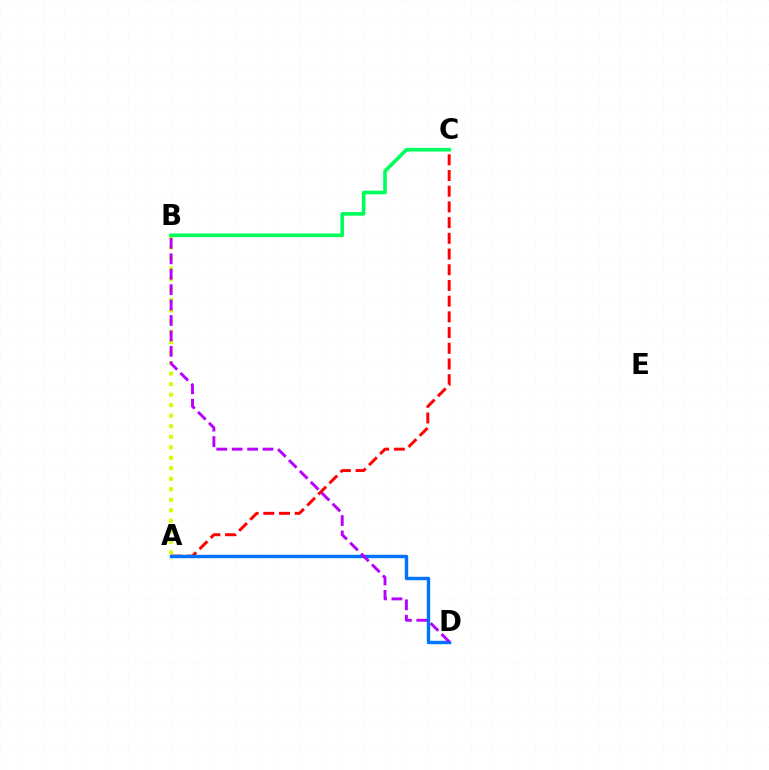{('A', 'B'): [{'color': '#d1ff00', 'line_style': 'dotted', 'thickness': 2.86}], ('A', 'C'): [{'color': '#ff0000', 'line_style': 'dashed', 'thickness': 2.13}], ('B', 'C'): [{'color': '#00ff5c', 'line_style': 'solid', 'thickness': 2.62}], ('A', 'D'): [{'color': '#0074ff', 'line_style': 'solid', 'thickness': 2.46}], ('B', 'D'): [{'color': '#b900ff', 'line_style': 'dashed', 'thickness': 2.1}]}